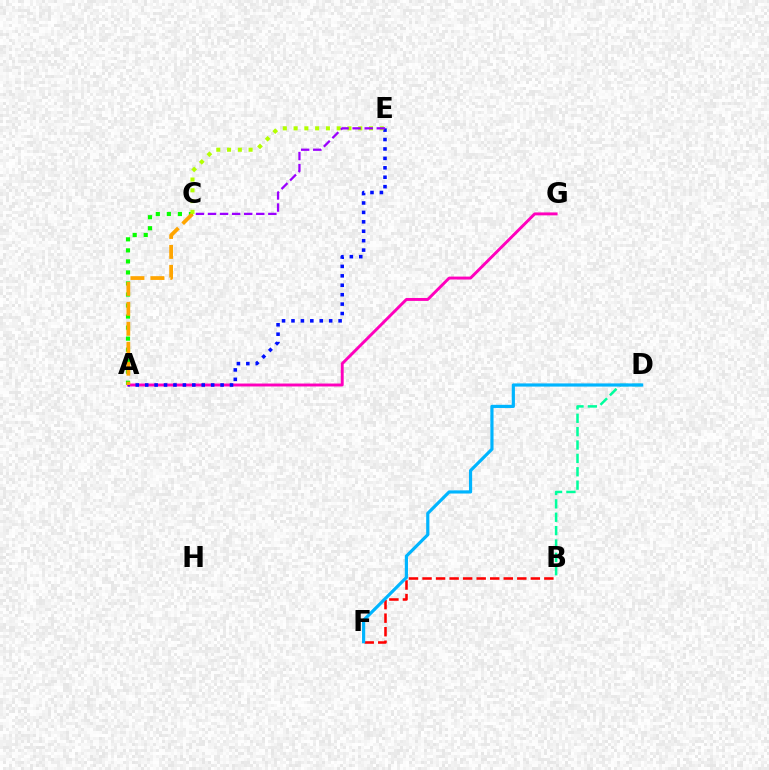{('A', 'G'): [{'color': '#ff00bd', 'line_style': 'solid', 'thickness': 2.11}], ('B', 'D'): [{'color': '#00ff9d', 'line_style': 'dashed', 'thickness': 1.82}], ('A', 'C'): [{'color': '#08ff00', 'line_style': 'dotted', 'thickness': 3.0}, {'color': '#ffa500', 'line_style': 'dashed', 'thickness': 2.71}], ('A', 'E'): [{'color': '#0010ff', 'line_style': 'dotted', 'thickness': 2.56}], ('C', 'E'): [{'color': '#b3ff00', 'line_style': 'dotted', 'thickness': 2.93}, {'color': '#9b00ff', 'line_style': 'dashed', 'thickness': 1.64}], ('B', 'F'): [{'color': '#ff0000', 'line_style': 'dashed', 'thickness': 1.84}], ('D', 'F'): [{'color': '#00b5ff', 'line_style': 'solid', 'thickness': 2.28}]}